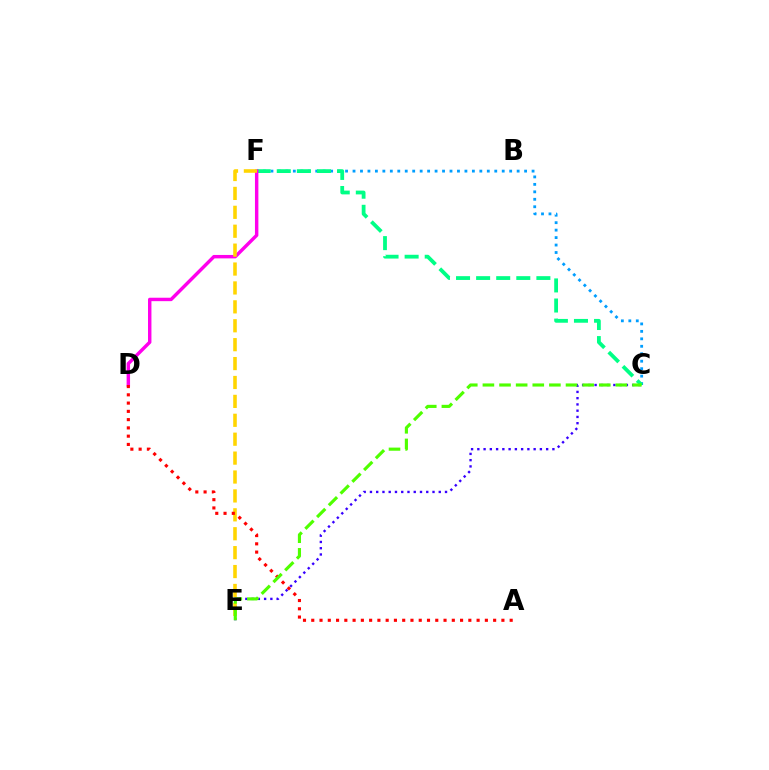{('C', 'E'): [{'color': '#3700ff', 'line_style': 'dotted', 'thickness': 1.7}, {'color': '#4fff00', 'line_style': 'dashed', 'thickness': 2.26}], ('C', 'F'): [{'color': '#009eff', 'line_style': 'dotted', 'thickness': 2.03}, {'color': '#00ff86', 'line_style': 'dashed', 'thickness': 2.73}], ('D', 'F'): [{'color': '#ff00ed', 'line_style': 'solid', 'thickness': 2.47}], ('E', 'F'): [{'color': '#ffd500', 'line_style': 'dashed', 'thickness': 2.57}], ('A', 'D'): [{'color': '#ff0000', 'line_style': 'dotted', 'thickness': 2.25}]}